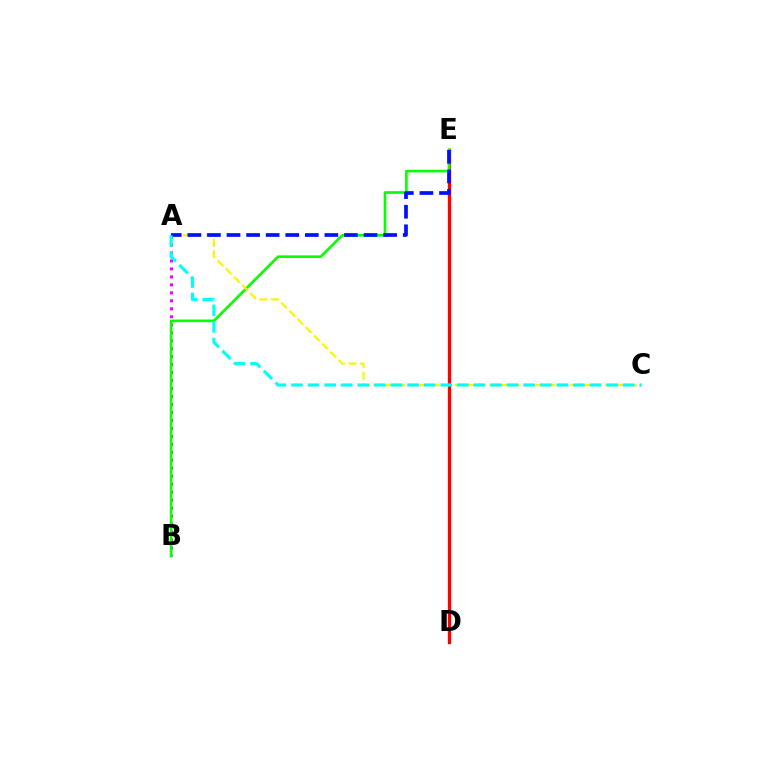{('A', 'B'): [{'color': '#ee00ff', 'line_style': 'dotted', 'thickness': 2.17}], ('D', 'E'): [{'color': '#ff0000', 'line_style': 'solid', 'thickness': 2.4}], ('B', 'E'): [{'color': '#08ff00', 'line_style': 'solid', 'thickness': 1.9}], ('A', 'C'): [{'color': '#fcf500', 'line_style': 'dashed', 'thickness': 1.57}, {'color': '#00fff6', 'line_style': 'dashed', 'thickness': 2.25}], ('A', 'E'): [{'color': '#0010ff', 'line_style': 'dashed', 'thickness': 2.66}]}